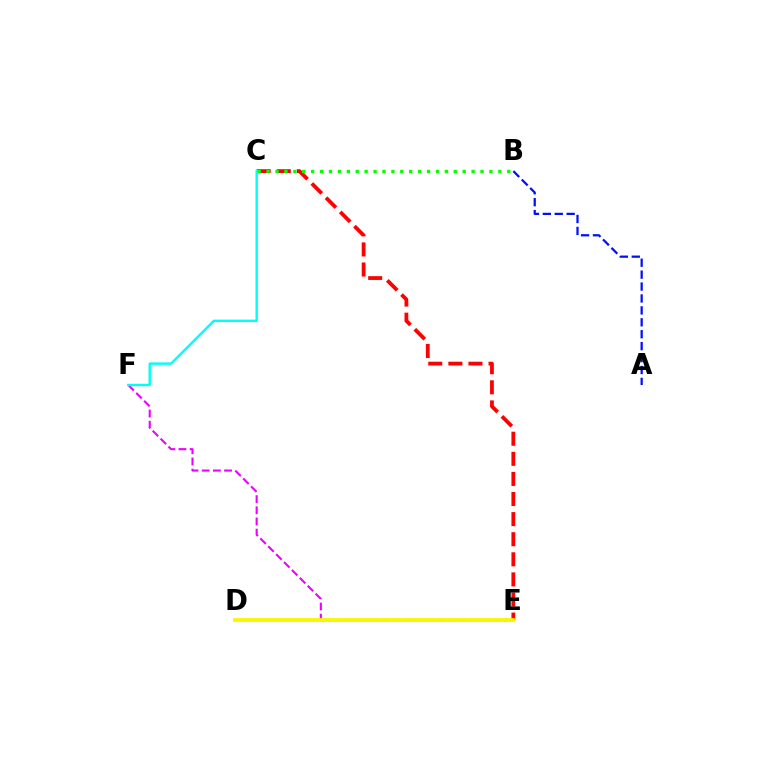{('C', 'E'): [{'color': '#ff0000', 'line_style': 'dashed', 'thickness': 2.73}], ('B', 'C'): [{'color': '#08ff00', 'line_style': 'dotted', 'thickness': 2.42}], ('A', 'B'): [{'color': '#0010ff', 'line_style': 'dashed', 'thickness': 1.62}], ('E', 'F'): [{'color': '#ee00ff', 'line_style': 'dashed', 'thickness': 1.52}], ('D', 'E'): [{'color': '#fcf500', 'line_style': 'solid', 'thickness': 2.74}], ('C', 'F'): [{'color': '#00fff6', 'line_style': 'solid', 'thickness': 1.74}]}